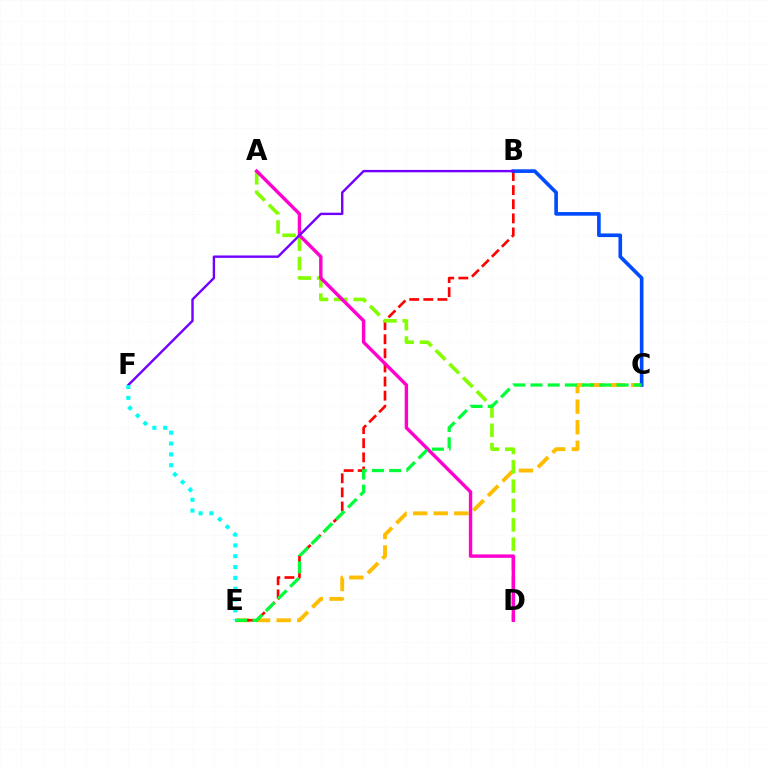{('C', 'E'): [{'color': '#ffbd00', 'line_style': 'dashed', 'thickness': 2.8}, {'color': '#00ff39', 'line_style': 'dashed', 'thickness': 2.34}], ('B', 'E'): [{'color': '#ff0000', 'line_style': 'dashed', 'thickness': 1.92}], ('A', 'D'): [{'color': '#84ff00', 'line_style': 'dashed', 'thickness': 2.62}, {'color': '#ff00cf', 'line_style': 'solid', 'thickness': 2.45}], ('B', 'C'): [{'color': '#004bff', 'line_style': 'solid', 'thickness': 2.62}], ('B', 'F'): [{'color': '#7200ff', 'line_style': 'solid', 'thickness': 1.73}], ('E', 'F'): [{'color': '#00fff6', 'line_style': 'dotted', 'thickness': 2.95}]}